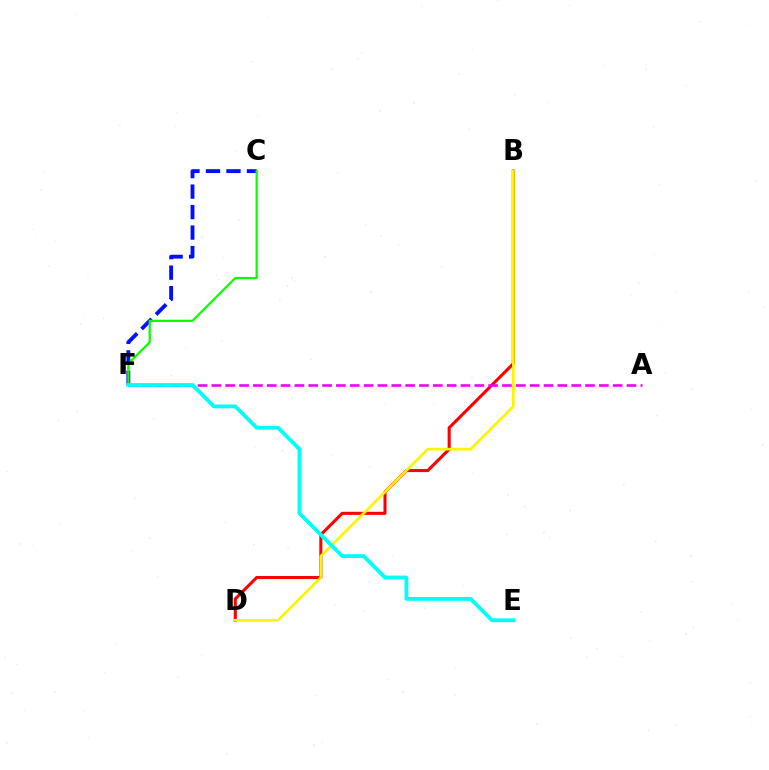{('B', 'D'): [{'color': '#ff0000', 'line_style': 'solid', 'thickness': 2.2}, {'color': '#fcf500', 'line_style': 'solid', 'thickness': 1.93}], ('C', 'F'): [{'color': '#0010ff', 'line_style': 'dashed', 'thickness': 2.78}, {'color': '#08ff00', 'line_style': 'solid', 'thickness': 1.61}], ('A', 'F'): [{'color': '#ee00ff', 'line_style': 'dashed', 'thickness': 1.88}], ('E', 'F'): [{'color': '#00fff6', 'line_style': 'solid', 'thickness': 2.74}]}